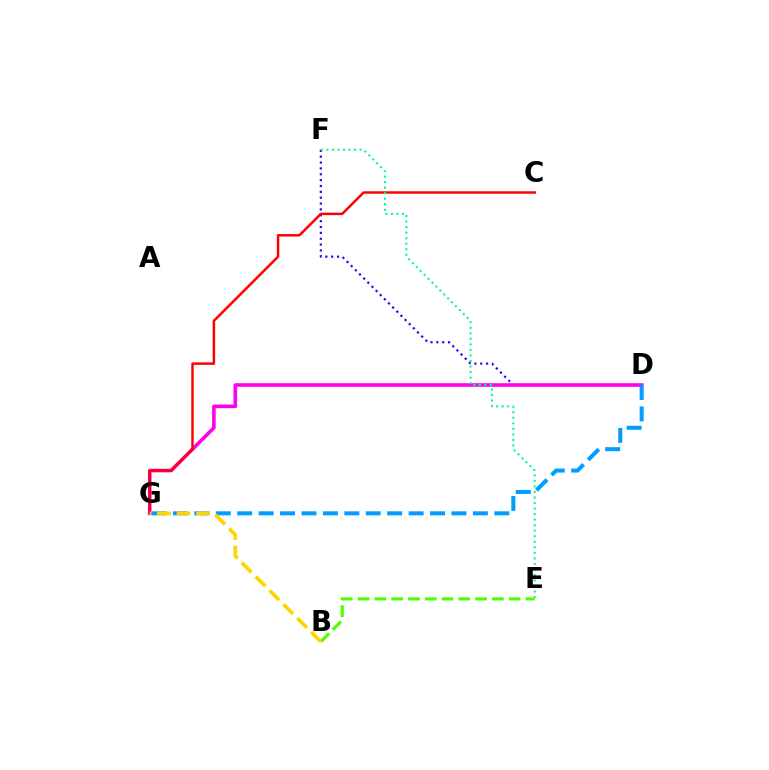{('D', 'F'): [{'color': '#3700ff', 'line_style': 'dotted', 'thickness': 1.59}], ('D', 'G'): [{'color': '#ff00ed', 'line_style': 'solid', 'thickness': 2.59}, {'color': '#009eff', 'line_style': 'dashed', 'thickness': 2.91}], ('C', 'G'): [{'color': '#ff0000', 'line_style': 'solid', 'thickness': 1.77}], ('E', 'F'): [{'color': '#00ff86', 'line_style': 'dotted', 'thickness': 1.5}], ('B', 'E'): [{'color': '#4fff00', 'line_style': 'dashed', 'thickness': 2.28}], ('B', 'G'): [{'color': '#ffd500', 'line_style': 'dashed', 'thickness': 2.66}]}